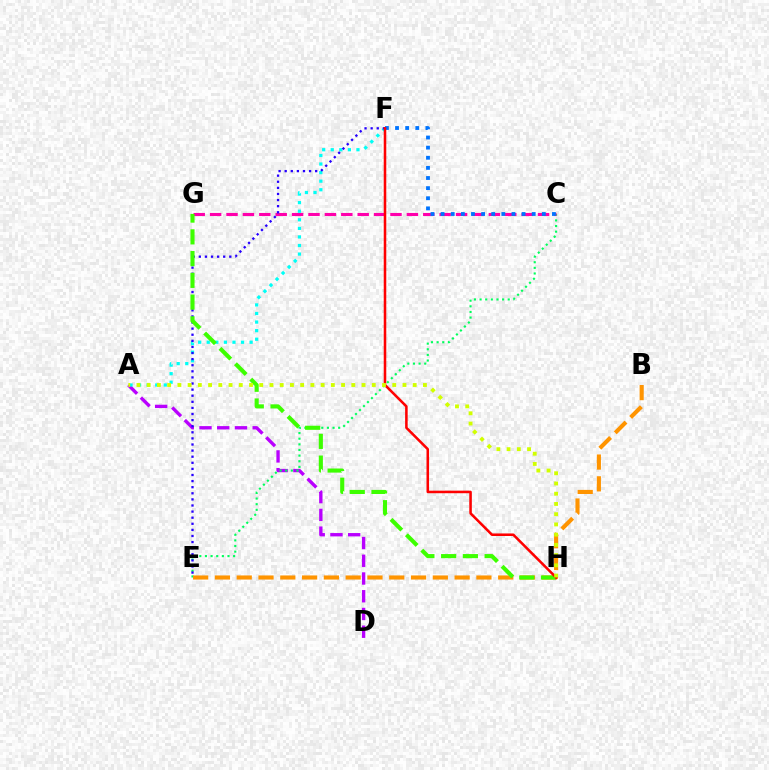{('A', 'D'): [{'color': '#b900ff', 'line_style': 'dashed', 'thickness': 2.41}], ('C', 'E'): [{'color': '#00ff5c', 'line_style': 'dotted', 'thickness': 1.53}], ('B', 'E'): [{'color': '#ff9400', 'line_style': 'dashed', 'thickness': 2.96}], ('C', 'G'): [{'color': '#ff00ac', 'line_style': 'dashed', 'thickness': 2.23}], ('C', 'F'): [{'color': '#0074ff', 'line_style': 'dotted', 'thickness': 2.75}], ('A', 'F'): [{'color': '#00fff6', 'line_style': 'dotted', 'thickness': 2.33}], ('E', 'F'): [{'color': '#2500ff', 'line_style': 'dotted', 'thickness': 1.66}], ('G', 'H'): [{'color': '#3dff00', 'line_style': 'dashed', 'thickness': 2.95}], ('F', 'H'): [{'color': '#ff0000', 'line_style': 'solid', 'thickness': 1.83}], ('A', 'H'): [{'color': '#d1ff00', 'line_style': 'dotted', 'thickness': 2.78}]}